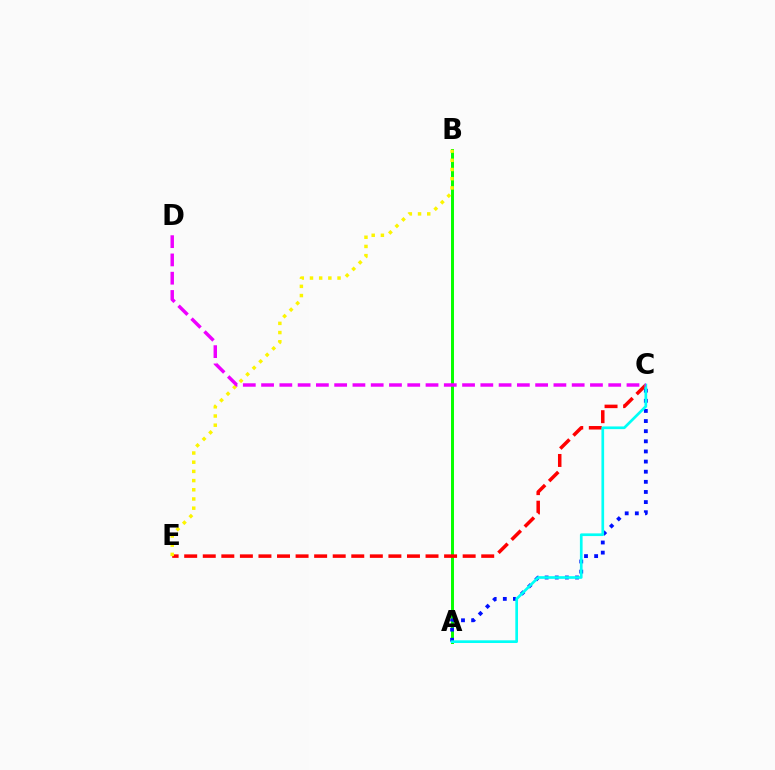{('A', 'B'): [{'color': '#08ff00', 'line_style': 'solid', 'thickness': 2.13}], ('C', 'E'): [{'color': '#ff0000', 'line_style': 'dashed', 'thickness': 2.52}], ('B', 'E'): [{'color': '#fcf500', 'line_style': 'dotted', 'thickness': 2.5}], ('A', 'C'): [{'color': '#0010ff', 'line_style': 'dotted', 'thickness': 2.75}, {'color': '#00fff6', 'line_style': 'solid', 'thickness': 1.94}], ('C', 'D'): [{'color': '#ee00ff', 'line_style': 'dashed', 'thickness': 2.48}]}